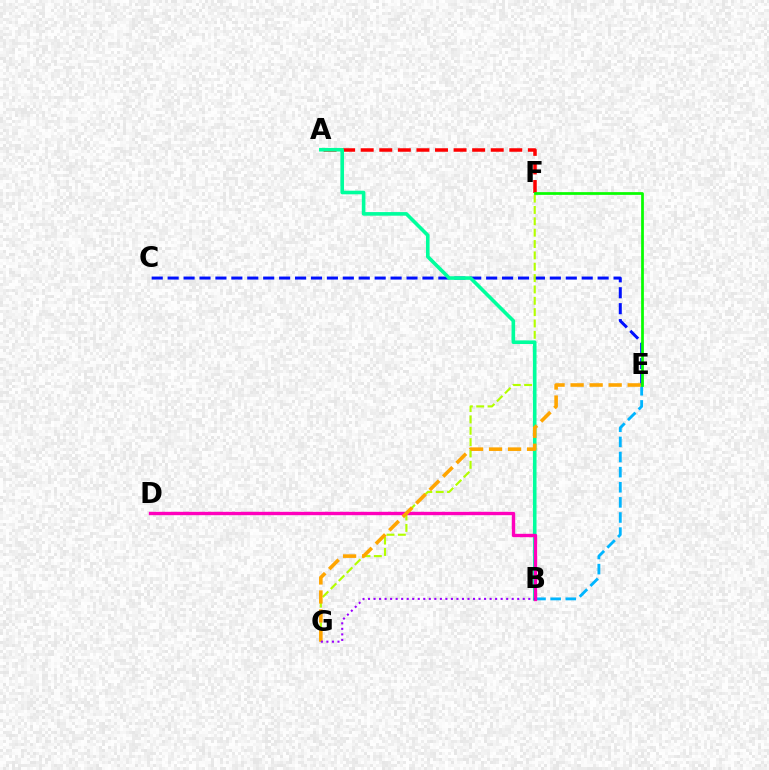{('A', 'F'): [{'color': '#ff0000', 'line_style': 'dashed', 'thickness': 2.52}], ('C', 'E'): [{'color': '#0010ff', 'line_style': 'dashed', 'thickness': 2.16}], ('F', 'G'): [{'color': '#b3ff00', 'line_style': 'dashed', 'thickness': 1.54}], ('A', 'B'): [{'color': '#00ff9d', 'line_style': 'solid', 'thickness': 2.6}], ('B', 'E'): [{'color': '#00b5ff', 'line_style': 'dashed', 'thickness': 2.05}], ('E', 'F'): [{'color': '#08ff00', 'line_style': 'solid', 'thickness': 1.97}], ('B', 'D'): [{'color': '#ff00bd', 'line_style': 'solid', 'thickness': 2.42}], ('E', 'G'): [{'color': '#ffa500', 'line_style': 'dashed', 'thickness': 2.58}], ('B', 'G'): [{'color': '#9b00ff', 'line_style': 'dotted', 'thickness': 1.5}]}